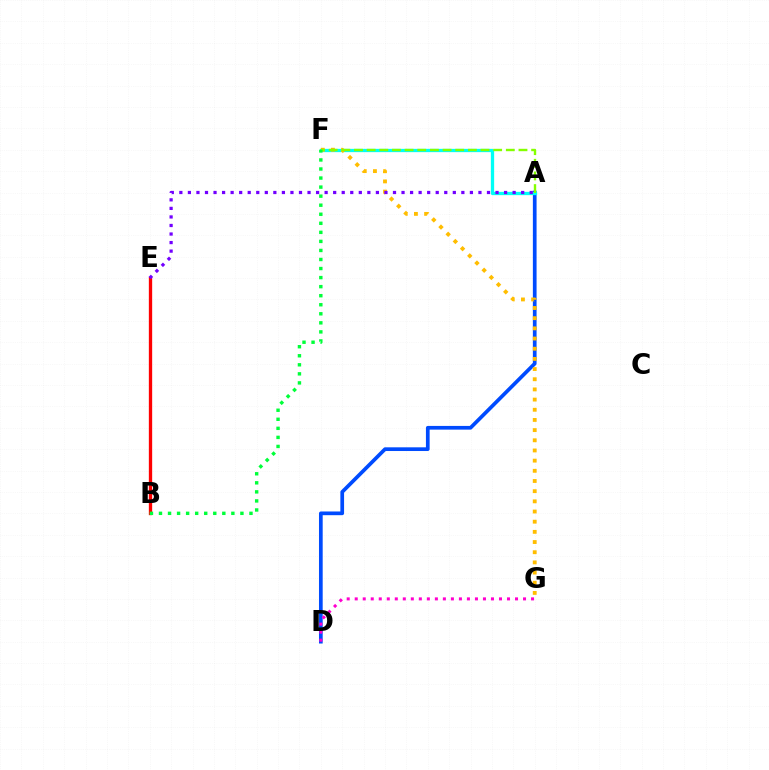{('A', 'D'): [{'color': '#004bff', 'line_style': 'solid', 'thickness': 2.67}], ('A', 'F'): [{'color': '#00fff6', 'line_style': 'solid', 'thickness': 2.37}, {'color': '#84ff00', 'line_style': 'dashed', 'thickness': 1.72}], ('F', 'G'): [{'color': '#ffbd00', 'line_style': 'dotted', 'thickness': 2.76}], ('D', 'G'): [{'color': '#ff00cf', 'line_style': 'dotted', 'thickness': 2.18}], ('B', 'E'): [{'color': '#ff0000', 'line_style': 'solid', 'thickness': 2.39}], ('A', 'E'): [{'color': '#7200ff', 'line_style': 'dotted', 'thickness': 2.32}], ('B', 'F'): [{'color': '#00ff39', 'line_style': 'dotted', 'thickness': 2.46}]}